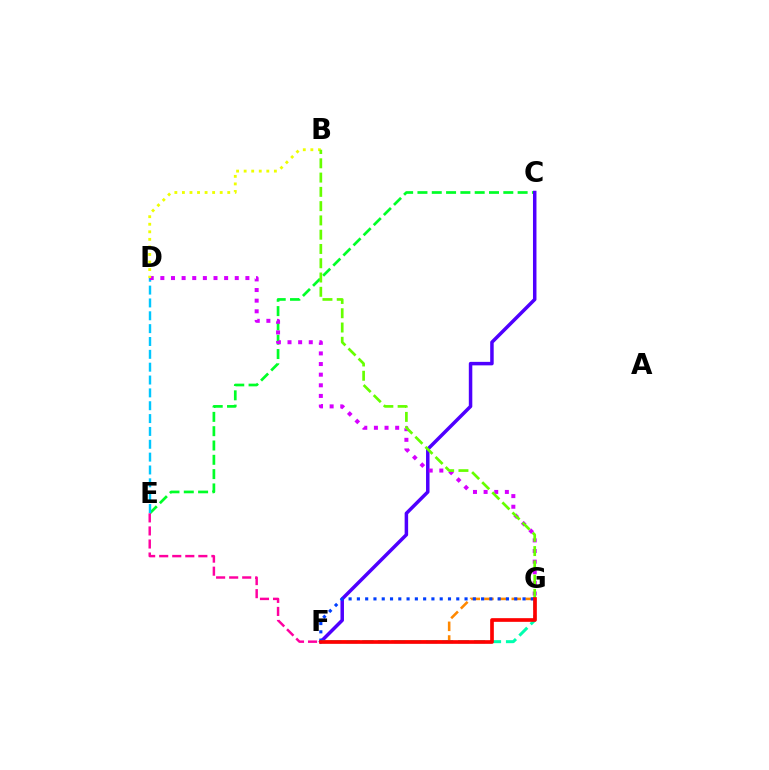{('C', 'E'): [{'color': '#00ff27', 'line_style': 'dashed', 'thickness': 1.94}], ('D', 'E'): [{'color': '#00c7ff', 'line_style': 'dashed', 'thickness': 1.75}], ('F', 'G'): [{'color': '#ff8800', 'line_style': 'dashed', 'thickness': 1.86}, {'color': '#00ffaf', 'line_style': 'dashed', 'thickness': 2.17}, {'color': '#003fff', 'line_style': 'dotted', 'thickness': 2.25}, {'color': '#ff0000', 'line_style': 'solid', 'thickness': 2.64}], ('C', 'F'): [{'color': '#4f00ff', 'line_style': 'solid', 'thickness': 2.52}], ('D', 'G'): [{'color': '#d600ff', 'line_style': 'dotted', 'thickness': 2.89}], ('B', 'D'): [{'color': '#eeff00', 'line_style': 'dotted', 'thickness': 2.05}], ('B', 'G'): [{'color': '#66ff00', 'line_style': 'dashed', 'thickness': 1.94}], ('E', 'F'): [{'color': '#ff00a0', 'line_style': 'dashed', 'thickness': 1.77}]}